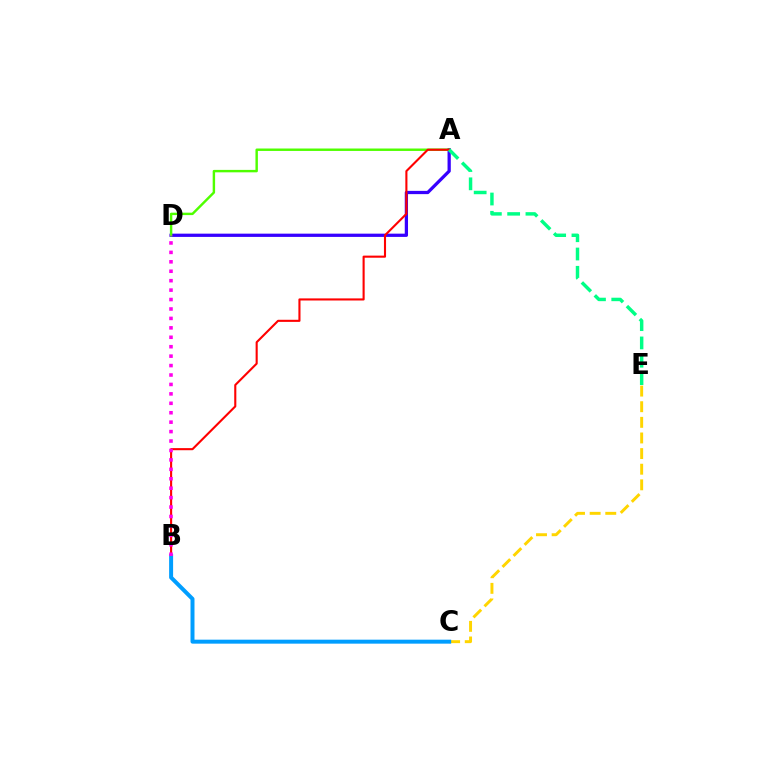{('A', 'D'): [{'color': '#3700ff', 'line_style': 'solid', 'thickness': 2.34}, {'color': '#4fff00', 'line_style': 'solid', 'thickness': 1.75}], ('C', 'E'): [{'color': '#ffd500', 'line_style': 'dashed', 'thickness': 2.12}], ('A', 'B'): [{'color': '#ff0000', 'line_style': 'solid', 'thickness': 1.51}], ('A', 'E'): [{'color': '#00ff86', 'line_style': 'dashed', 'thickness': 2.48}], ('B', 'C'): [{'color': '#009eff', 'line_style': 'solid', 'thickness': 2.87}], ('B', 'D'): [{'color': '#ff00ed', 'line_style': 'dotted', 'thickness': 2.56}]}